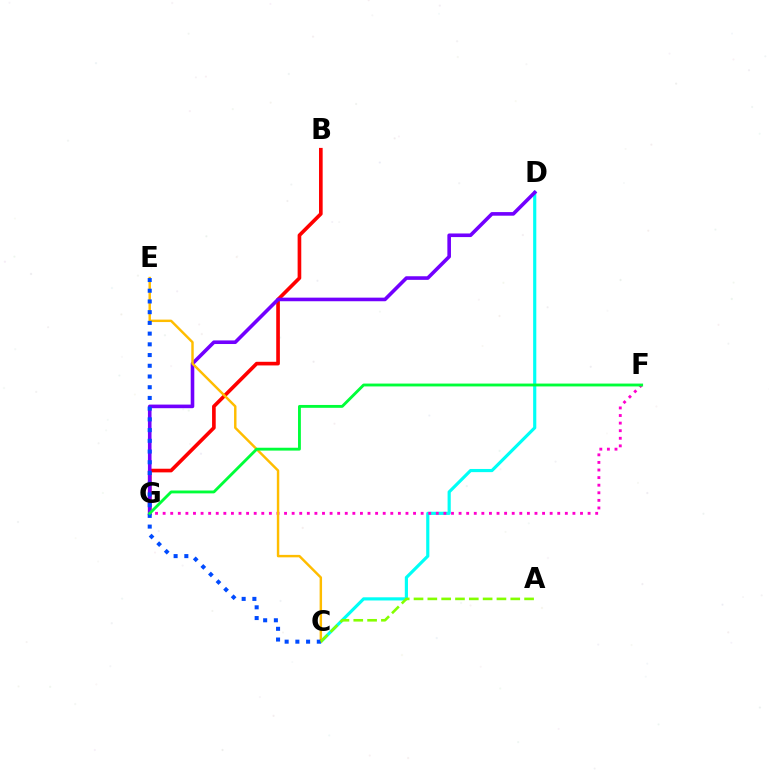{('B', 'G'): [{'color': '#ff0000', 'line_style': 'solid', 'thickness': 2.63}], ('C', 'D'): [{'color': '#00fff6', 'line_style': 'solid', 'thickness': 2.28}], ('D', 'G'): [{'color': '#7200ff', 'line_style': 'solid', 'thickness': 2.59}], ('F', 'G'): [{'color': '#ff00cf', 'line_style': 'dotted', 'thickness': 2.06}, {'color': '#00ff39', 'line_style': 'solid', 'thickness': 2.06}], ('C', 'E'): [{'color': '#ffbd00', 'line_style': 'solid', 'thickness': 1.76}, {'color': '#004bff', 'line_style': 'dotted', 'thickness': 2.91}], ('A', 'C'): [{'color': '#84ff00', 'line_style': 'dashed', 'thickness': 1.88}]}